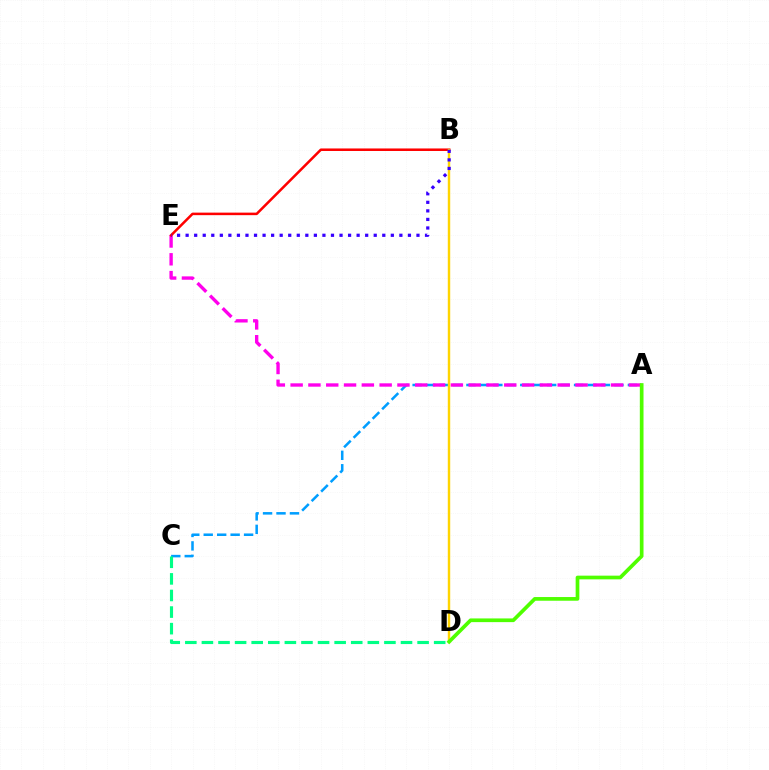{('A', 'C'): [{'color': '#009eff', 'line_style': 'dashed', 'thickness': 1.83}], ('A', 'E'): [{'color': '#ff00ed', 'line_style': 'dashed', 'thickness': 2.42}], ('B', 'E'): [{'color': '#ff0000', 'line_style': 'solid', 'thickness': 1.82}, {'color': '#3700ff', 'line_style': 'dotted', 'thickness': 2.32}], ('B', 'D'): [{'color': '#ffd500', 'line_style': 'solid', 'thickness': 1.75}], ('C', 'D'): [{'color': '#00ff86', 'line_style': 'dashed', 'thickness': 2.25}], ('A', 'D'): [{'color': '#4fff00', 'line_style': 'solid', 'thickness': 2.66}]}